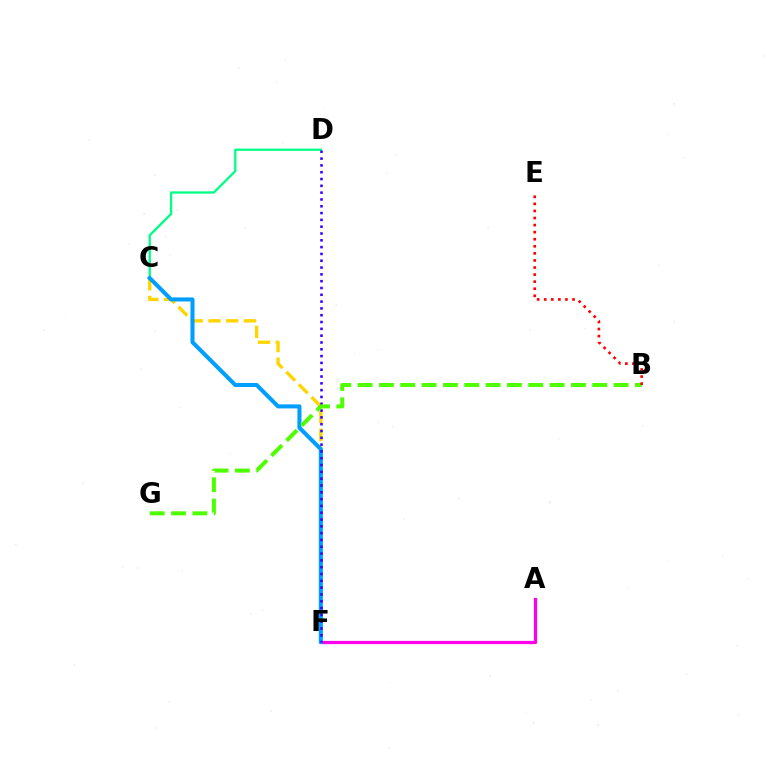{('C', 'F'): [{'color': '#ffd500', 'line_style': 'dashed', 'thickness': 2.41}, {'color': '#009eff', 'line_style': 'solid', 'thickness': 2.92}], ('A', 'F'): [{'color': '#ff00ed', 'line_style': 'solid', 'thickness': 2.32}], ('C', 'D'): [{'color': '#00ff86', 'line_style': 'solid', 'thickness': 1.67}], ('D', 'F'): [{'color': '#3700ff', 'line_style': 'dotted', 'thickness': 1.85}], ('B', 'G'): [{'color': '#4fff00', 'line_style': 'dashed', 'thickness': 2.9}], ('B', 'E'): [{'color': '#ff0000', 'line_style': 'dotted', 'thickness': 1.92}]}